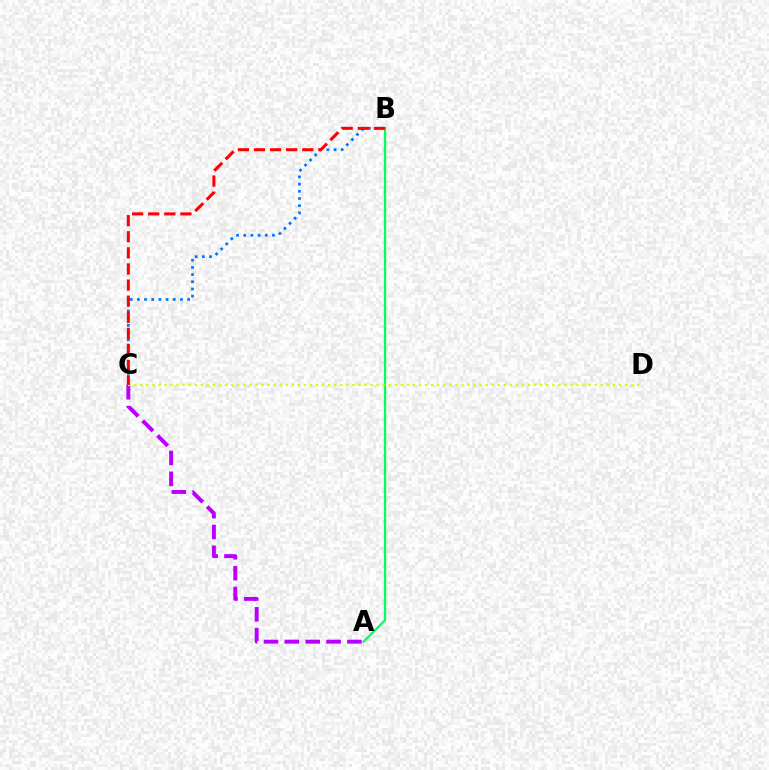{('A', 'C'): [{'color': '#b900ff', 'line_style': 'dashed', 'thickness': 2.83}], ('A', 'B'): [{'color': '#00ff5c', 'line_style': 'solid', 'thickness': 1.64}], ('B', 'C'): [{'color': '#0074ff', 'line_style': 'dotted', 'thickness': 1.95}, {'color': '#ff0000', 'line_style': 'dashed', 'thickness': 2.19}], ('C', 'D'): [{'color': '#d1ff00', 'line_style': 'dotted', 'thickness': 1.65}]}